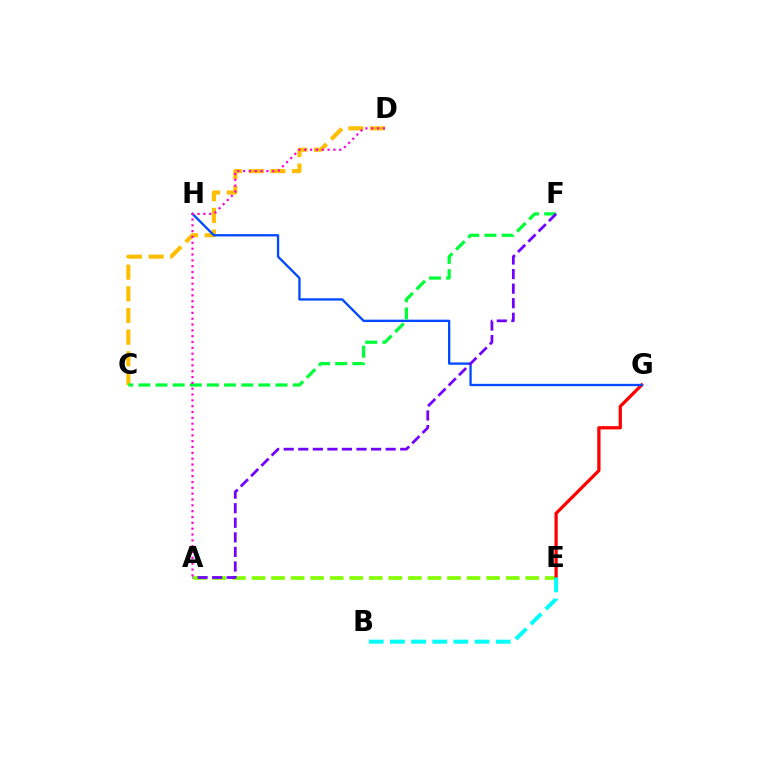{('A', 'E'): [{'color': '#84ff00', 'line_style': 'dashed', 'thickness': 2.66}], ('E', 'G'): [{'color': '#ff0000', 'line_style': 'solid', 'thickness': 2.35}], ('C', 'D'): [{'color': '#ffbd00', 'line_style': 'dashed', 'thickness': 2.94}], ('G', 'H'): [{'color': '#004bff', 'line_style': 'solid', 'thickness': 1.68}], ('B', 'E'): [{'color': '#00fff6', 'line_style': 'dashed', 'thickness': 2.87}], ('C', 'F'): [{'color': '#00ff39', 'line_style': 'dashed', 'thickness': 2.33}], ('A', 'F'): [{'color': '#7200ff', 'line_style': 'dashed', 'thickness': 1.98}], ('A', 'D'): [{'color': '#ff00cf', 'line_style': 'dotted', 'thickness': 1.58}]}